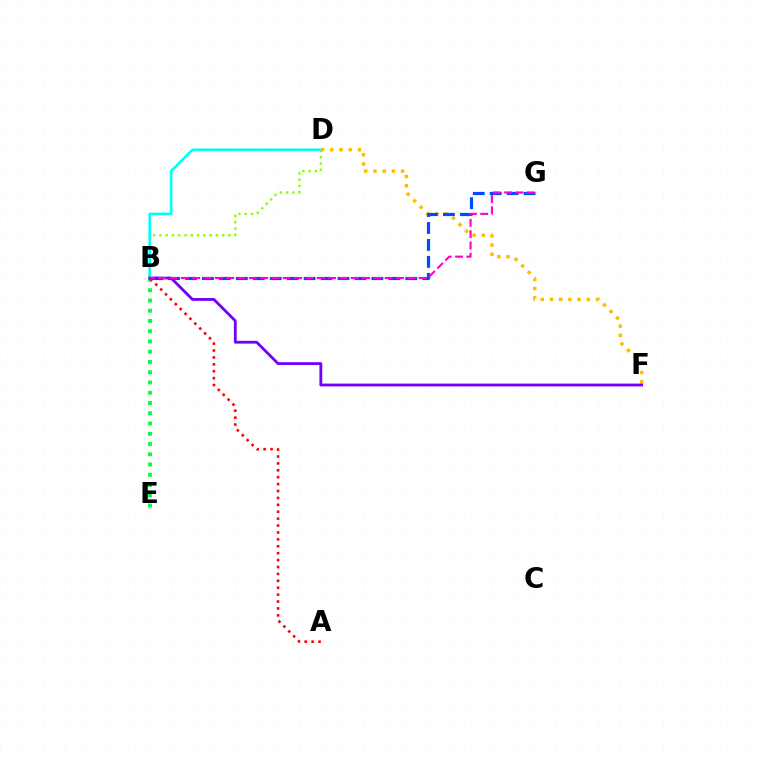{('B', 'D'): [{'color': '#84ff00', 'line_style': 'dotted', 'thickness': 1.71}, {'color': '#00fff6', 'line_style': 'solid', 'thickness': 1.85}], ('D', 'F'): [{'color': '#ffbd00', 'line_style': 'dotted', 'thickness': 2.5}], ('B', 'G'): [{'color': '#004bff', 'line_style': 'dashed', 'thickness': 2.3}, {'color': '#ff00cf', 'line_style': 'dashed', 'thickness': 1.54}], ('B', 'E'): [{'color': '#00ff39', 'line_style': 'dotted', 'thickness': 2.79}], ('A', 'B'): [{'color': '#ff0000', 'line_style': 'dotted', 'thickness': 1.88}], ('B', 'F'): [{'color': '#7200ff', 'line_style': 'solid', 'thickness': 2.03}]}